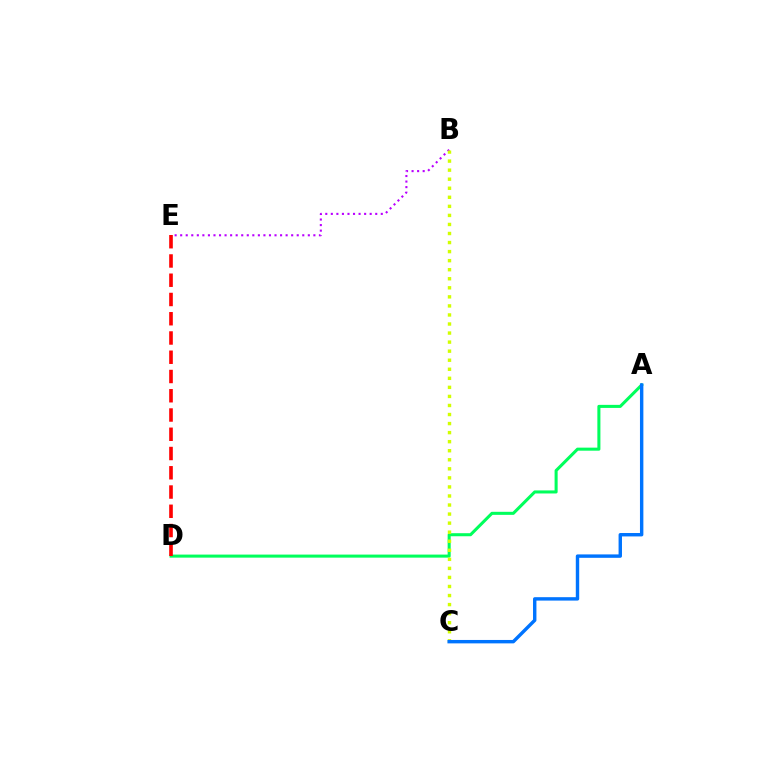{('A', 'D'): [{'color': '#00ff5c', 'line_style': 'solid', 'thickness': 2.2}], ('D', 'E'): [{'color': '#ff0000', 'line_style': 'dashed', 'thickness': 2.62}], ('B', 'E'): [{'color': '#b900ff', 'line_style': 'dotted', 'thickness': 1.51}], ('B', 'C'): [{'color': '#d1ff00', 'line_style': 'dotted', 'thickness': 2.46}], ('A', 'C'): [{'color': '#0074ff', 'line_style': 'solid', 'thickness': 2.46}]}